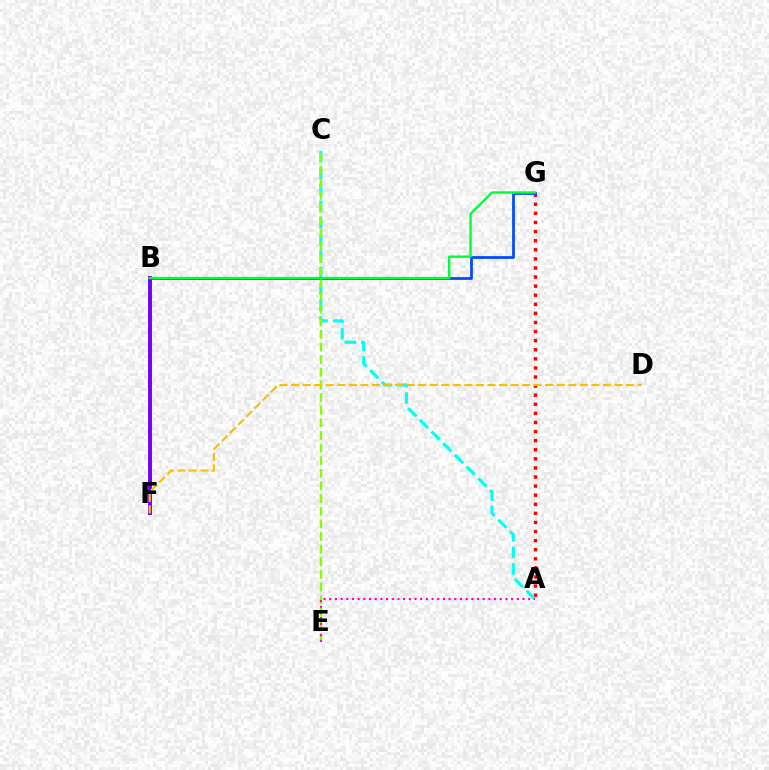{('A', 'G'): [{'color': '#ff0000', 'line_style': 'dotted', 'thickness': 2.47}], ('B', 'G'): [{'color': '#004bff', 'line_style': 'solid', 'thickness': 1.98}, {'color': '#00ff39', 'line_style': 'solid', 'thickness': 1.72}], ('A', 'C'): [{'color': '#00fff6', 'line_style': 'dashed', 'thickness': 2.25}], ('B', 'F'): [{'color': '#7200ff', 'line_style': 'solid', 'thickness': 2.82}], ('C', 'E'): [{'color': '#84ff00', 'line_style': 'dashed', 'thickness': 1.72}], ('A', 'E'): [{'color': '#ff00cf', 'line_style': 'dotted', 'thickness': 1.54}], ('D', 'F'): [{'color': '#ffbd00', 'line_style': 'dashed', 'thickness': 1.57}]}